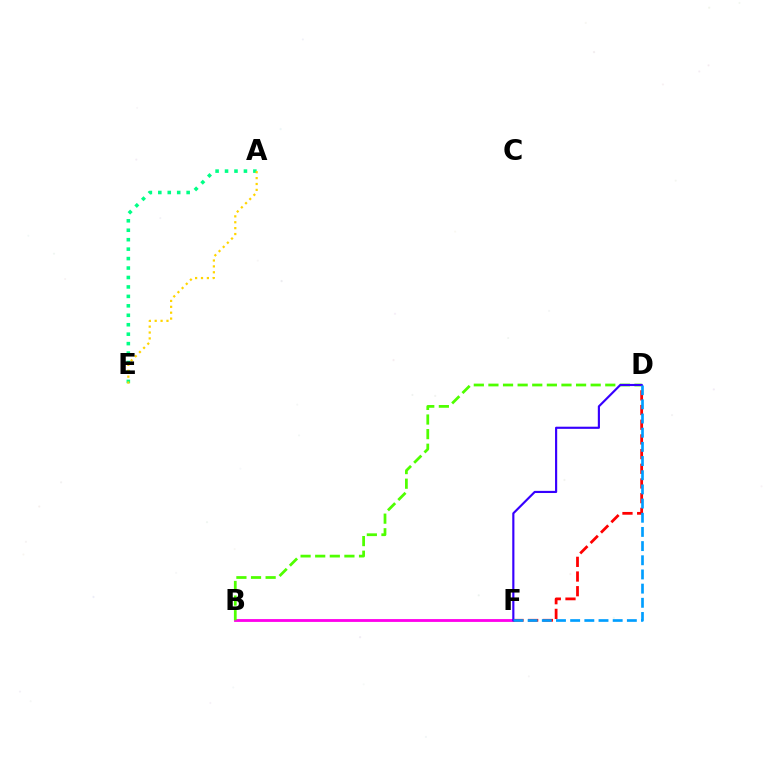{('A', 'E'): [{'color': '#00ff86', 'line_style': 'dotted', 'thickness': 2.57}, {'color': '#ffd500', 'line_style': 'dotted', 'thickness': 1.6}], ('B', 'F'): [{'color': '#ff00ed', 'line_style': 'solid', 'thickness': 2.03}], ('B', 'D'): [{'color': '#4fff00', 'line_style': 'dashed', 'thickness': 1.98}], ('D', 'F'): [{'color': '#ff0000', 'line_style': 'dashed', 'thickness': 1.99}, {'color': '#3700ff', 'line_style': 'solid', 'thickness': 1.55}, {'color': '#009eff', 'line_style': 'dashed', 'thickness': 1.93}]}